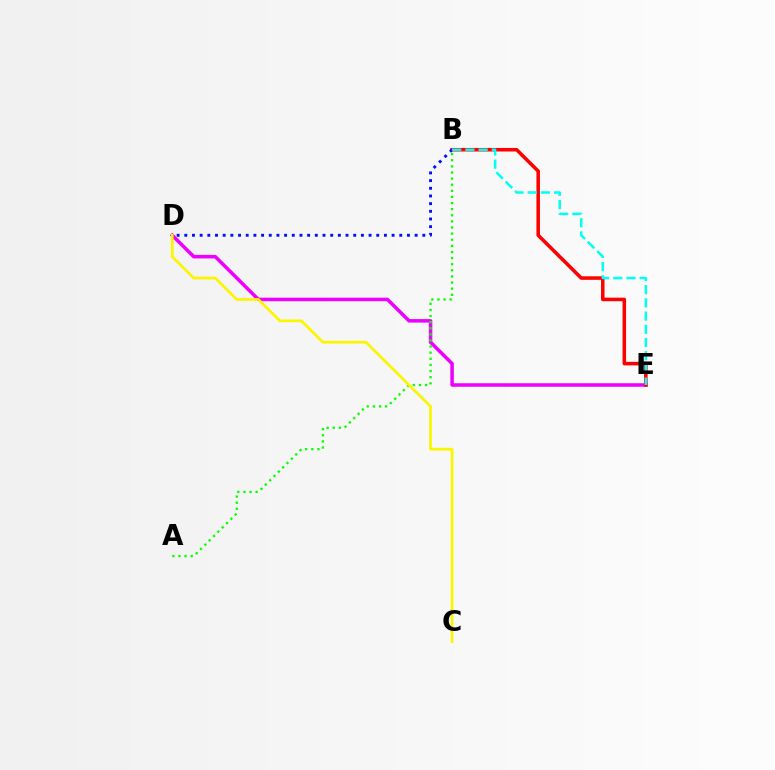{('D', 'E'): [{'color': '#ee00ff', 'line_style': 'solid', 'thickness': 2.53}], ('B', 'E'): [{'color': '#ff0000', 'line_style': 'solid', 'thickness': 2.55}, {'color': '#00fff6', 'line_style': 'dashed', 'thickness': 1.8}], ('B', 'D'): [{'color': '#0010ff', 'line_style': 'dotted', 'thickness': 2.09}], ('A', 'B'): [{'color': '#08ff00', 'line_style': 'dotted', 'thickness': 1.66}], ('C', 'D'): [{'color': '#fcf500', 'line_style': 'solid', 'thickness': 1.95}]}